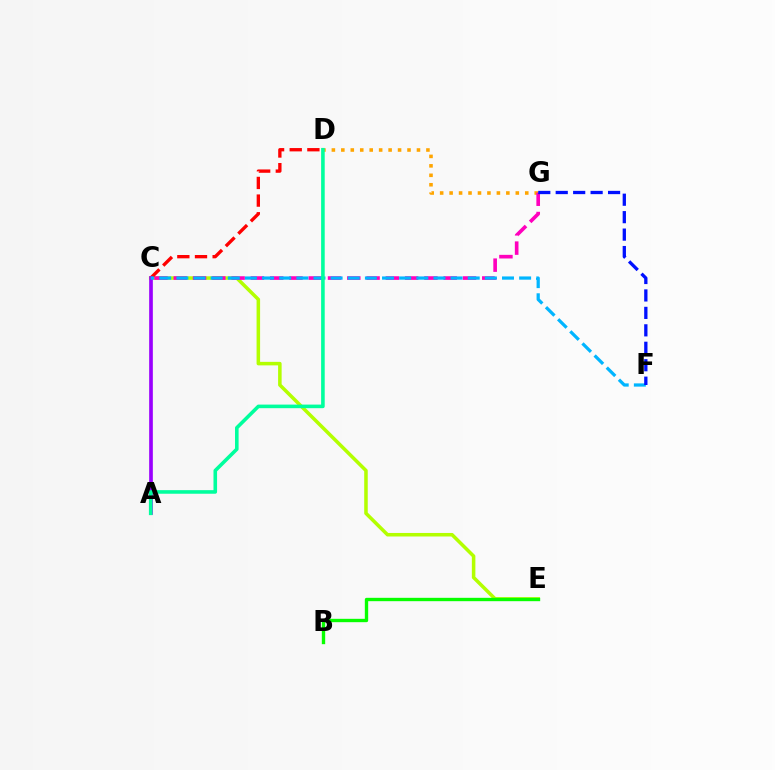{('C', 'E'): [{'color': '#b3ff00', 'line_style': 'solid', 'thickness': 2.54}], ('B', 'E'): [{'color': '#08ff00', 'line_style': 'solid', 'thickness': 2.42}], ('D', 'G'): [{'color': '#ffa500', 'line_style': 'dotted', 'thickness': 2.57}], ('C', 'G'): [{'color': '#ff00bd', 'line_style': 'dashed', 'thickness': 2.62}], ('C', 'D'): [{'color': '#ff0000', 'line_style': 'dashed', 'thickness': 2.4}], ('A', 'C'): [{'color': '#9b00ff', 'line_style': 'solid', 'thickness': 2.65}], ('C', 'F'): [{'color': '#00b5ff', 'line_style': 'dashed', 'thickness': 2.33}], ('F', 'G'): [{'color': '#0010ff', 'line_style': 'dashed', 'thickness': 2.37}], ('A', 'D'): [{'color': '#00ff9d', 'line_style': 'solid', 'thickness': 2.58}]}